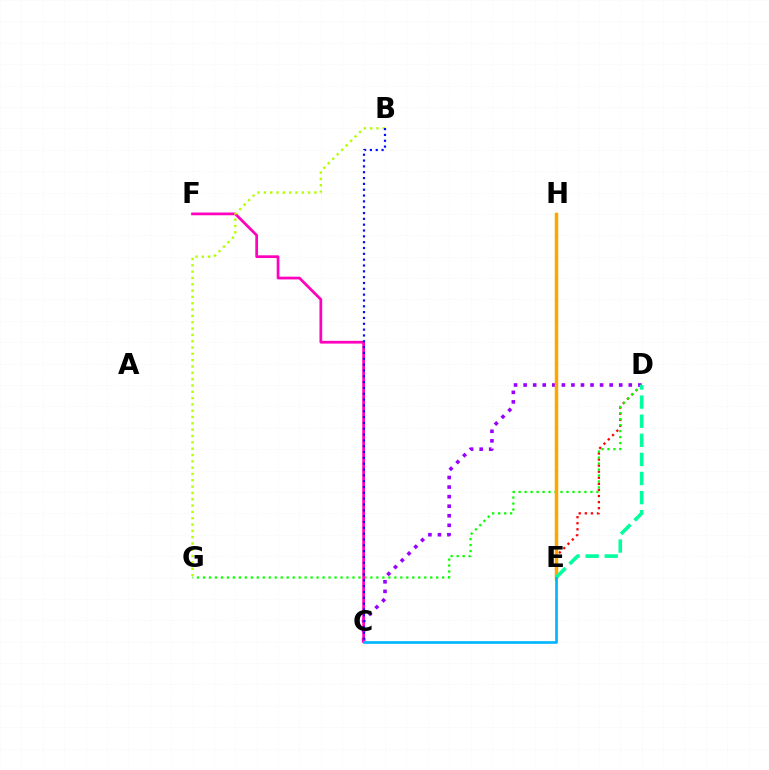{('D', 'E'): [{'color': '#ff0000', 'line_style': 'dotted', 'thickness': 1.65}, {'color': '#00ff9d', 'line_style': 'dashed', 'thickness': 2.6}], ('C', 'D'): [{'color': '#9b00ff', 'line_style': 'dotted', 'thickness': 2.6}], ('D', 'G'): [{'color': '#08ff00', 'line_style': 'dotted', 'thickness': 1.62}], ('C', 'F'): [{'color': '#ff00bd', 'line_style': 'solid', 'thickness': 1.97}], ('E', 'H'): [{'color': '#ffa500', 'line_style': 'solid', 'thickness': 2.5}], ('B', 'G'): [{'color': '#b3ff00', 'line_style': 'dotted', 'thickness': 1.72}], ('B', 'C'): [{'color': '#0010ff', 'line_style': 'dotted', 'thickness': 1.58}], ('C', 'E'): [{'color': '#00b5ff', 'line_style': 'solid', 'thickness': 1.92}]}